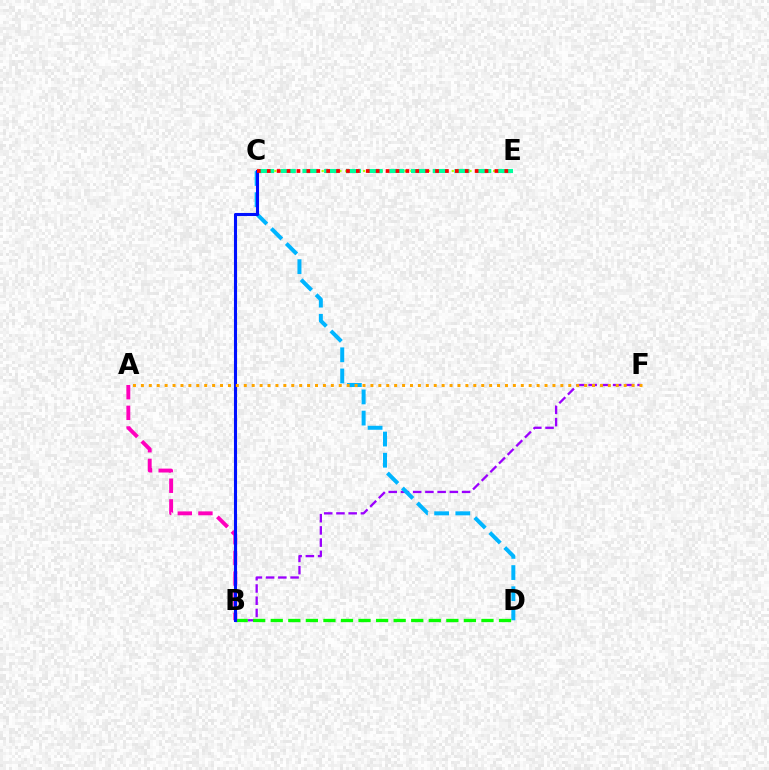{('B', 'F'): [{'color': '#9b00ff', 'line_style': 'dashed', 'thickness': 1.66}], ('C', 'E'): [{'color': '#b3ff00', 'line_style': 'dotted', 'thickness': 1.61}, {'color': '#00ff9d', 'line_style': 'dashed', 'thickness': 2.95}, {'color': '#ff0000', 'line_style': 'dotted', 'thickness': 2.69}], ('C', 'D'): [{'color': '#00b5ff', 'line_style': 'dashed', 'thickness': 2.88}], ('B', 'D'): [{'color': '#08ff00', 'line_style': 'dashed', 'thickness': 2.39}], ('A', 'B'): [{'color': '#ff00bd', 'line_style': 'dashed', 'thickness': 2.8}], ('B', 'C'): [{'color': '#0010ff', 'line_style': 'solid', 'thickness': 2.21}], ('A', 'F'): [{'color': '#ffa500', 'line_style': 'dotted', 'thickness': 2.15}]}